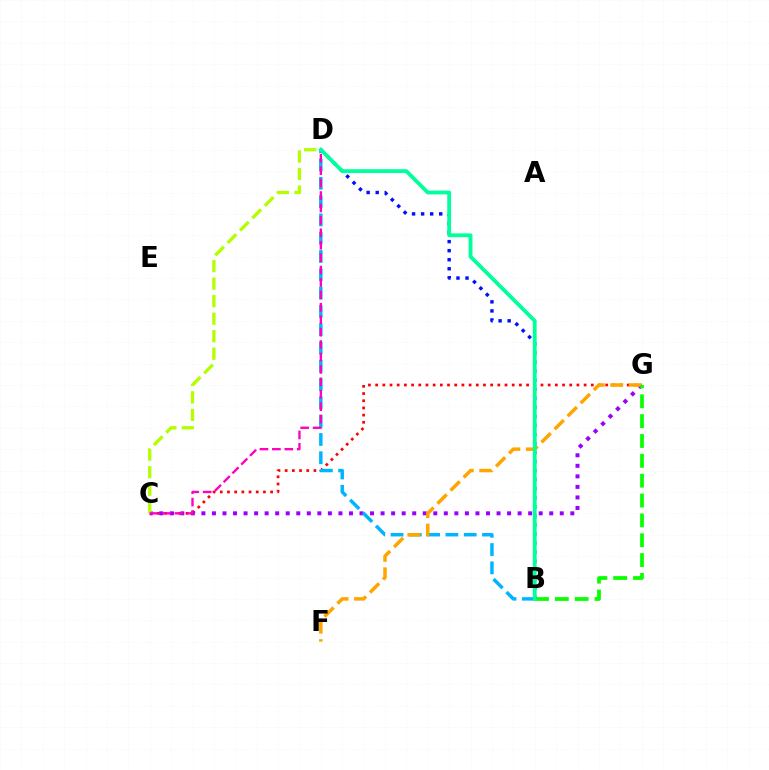{('C', 'G'): [{'color': '#ff0000', 'line_style': 'dotted', 'thickness': 1.95}, {'color': '#9b00ff', 'line_style': 'dotted', 'thickness': 2.86}], ('B', 'D'): [{'color': '#00b5ff', 'line_style': 'dashed', 'thickness': 2.49}, {'color': '#0010ff', 'line_style': 'dotted', 'thickness': 2.46}, {'color': '#00ff9d', 'line_style': 'solid', 'thickness': 2.75}], ('F', 'G'): [{'color': '#ffa500', 'line_style': 'dashed', 'thickness': 2.51}], ('B', 'G'): [{'color': '#08ff00', 'line_style': 'dashed', 'thickness': 2.7}], ('C', 'D'): [{'color': '#b3ff00', 'line_style': 'dashed', 'thickness': 2.38}, {'color': '#ff00bd', 'line_style': 'dashed', 'thickness': 1.69}]}